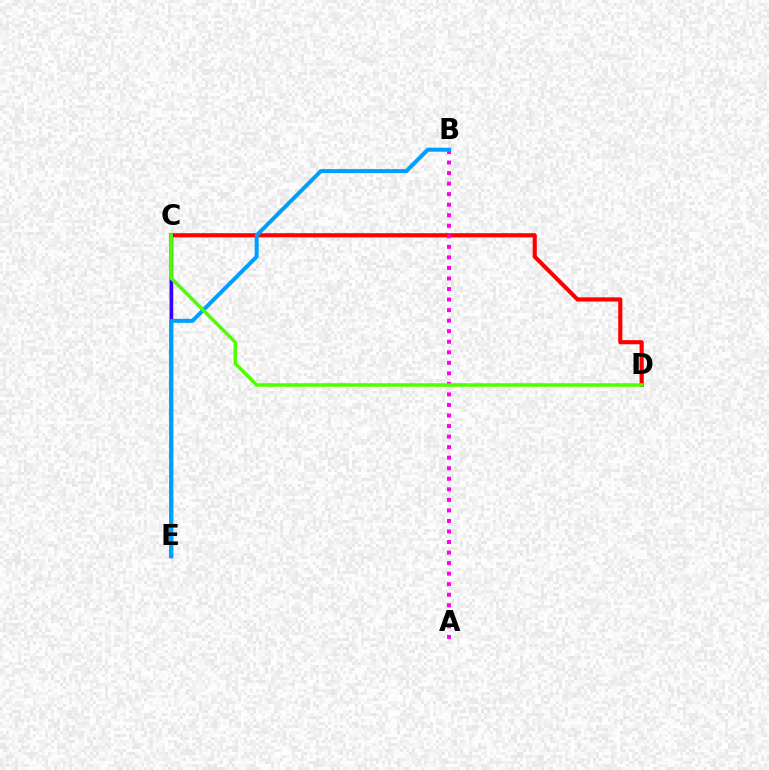{('C', 'D'): [{'color': '#ff0000', 'line_style': 'solid', 'thickness': 2.99}, {'color': '#4fff00', 'line_style': 'solid', 'thickness': 2.54}], ('C', 'E'): [{'color': '#ffd500', 'line_style': 'dashed', 'thickness': 1.81}, {'color': '#00ff86', 'line_style': 'solid', 'thickness': 2.61}, {'color': '#3700ff', 'line_style': 'solid', 'thickness': 2.45}], ('A', 'B'): [{'color': '#ff00ed', 'line_style': 'dotted', 'thickness': 2.86}], ('B', 'E'): [{'color': '#009eff', 'line_style': 'solid', 'thickness': 2.87}]}